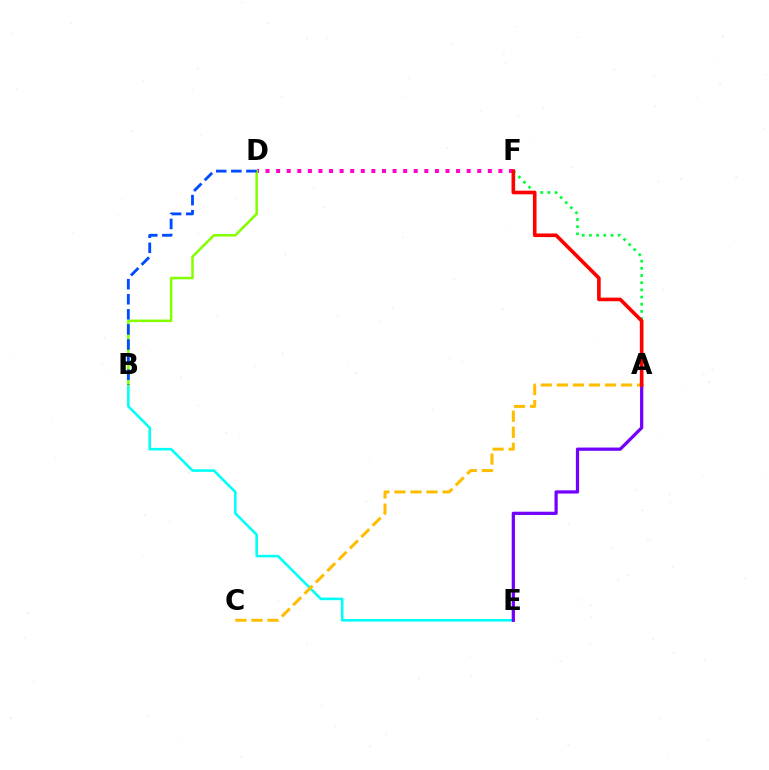{('B', 'E'): [{'color': '#00fff6', 'line_style': 'solid', 'thickness': 1.86}], ('D', 'F'): [{'color': '#ff00cf', 'line_style': 'dotted', 'thickness': 2.88}], ('A', 'E'): [{'color': '#7200ff', 'line_style': 'solid', 'thickness': 2.33}], ('A', 'C'): [{'color': '#ffbd00', 'line_style': 'dashed', 'thickness': 2.18}], ('B', 'D'): [{'color': '#84ff00', 'line_style': 'solid', 'thickness': 1.82}, {'color': '#004bff', 'line_style': 'dashed', 'thickness': 2.05}], ('A', 'F'): [{'color': '#00ff39', 'line_style': 'dotted', 'thickness': 1.95}, {'color': '#ff0000', 'line_style': 'solid', 'thickness': 2.61}]}